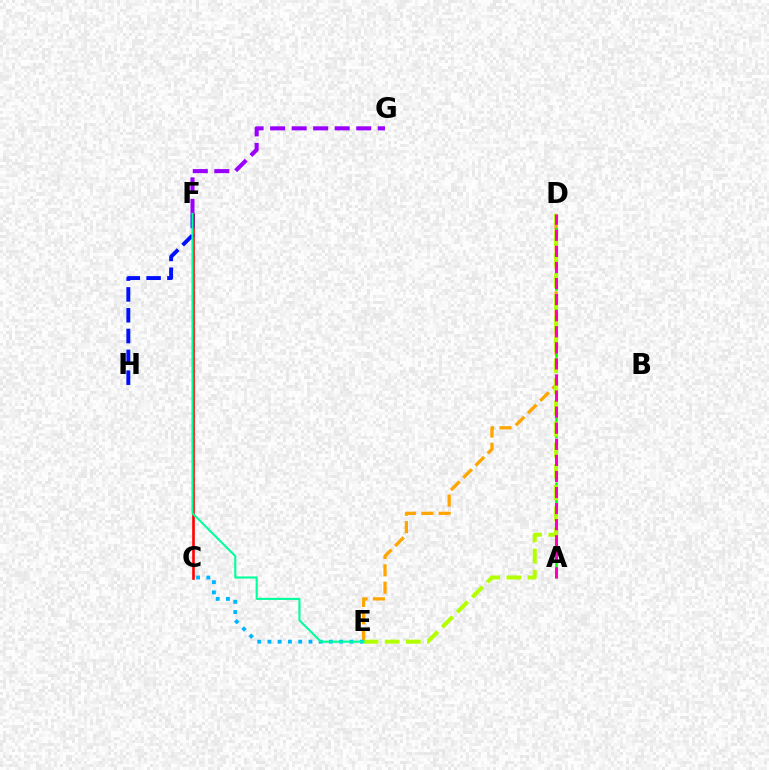{('C', 'F'): [{'color': '#ff0000', 'line_style': 'solid', 'thickness': 1.89}], ('D', 'E'): [{'color': '#ffa500', 'line_style': 'dashed', 'thickness': 2.36}, {'color': '#b3ff00', 'line_style': 'dashed', 'thickness': 2.88}], ('A', 'D'): [{'color': '#08ff00', 'line_style': 'dashed', 'thickness': 1.82}, {'color': '#ff00bd', 'line_style': 'dashed', 'thickness': 2.18}], ('F', 'H'): [{'color': '#0010ff', 'line_style': 'dashed', 'thickness': 2.83}], ('C', 'E'): [{'color': '#00b5ff', 'line_style': 'dotted', 'thickness': 2.79}], ('F', 'G'): [{'color': '#9b00ff', 'line_style': 'dashed', 'thickness': 2.92}], ('E', 'F'): [{'color': '#00ff9d', 'line_style': 'solid', 'thickness': 1.51}]}